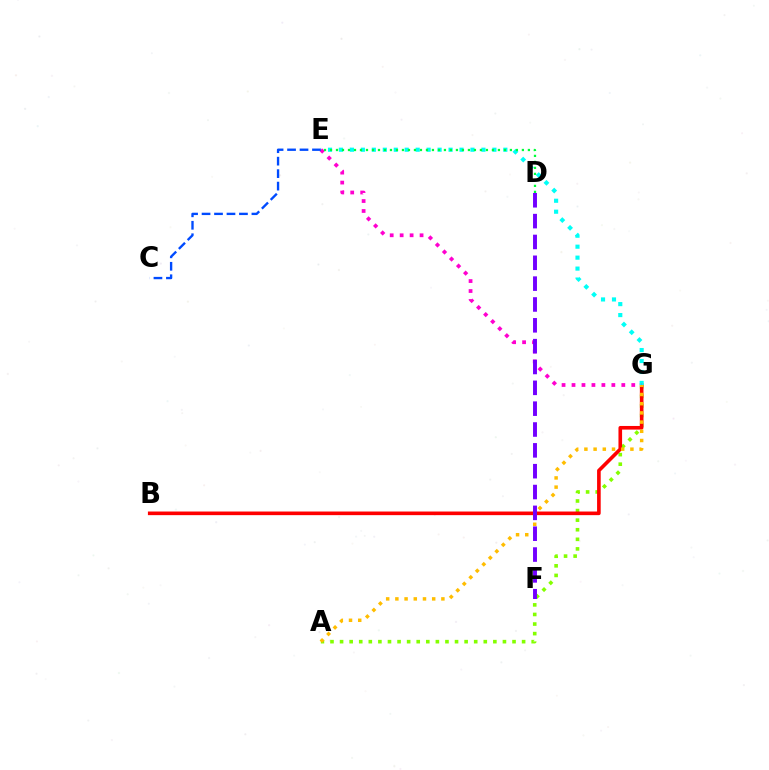{('A', 'G'): [{'color': '#84ff00', 'line_style': 'dotted', 'thickness': 2.6}, {'color': '#ffbd00', 'line_style': 'dotted', 'thickness': 2.5}], ('B', 'G'): [{'color': '#ff0000', 'line_style': 'solid', 'thickness': 2.61}], ('E', 'G'): [{'color': '#00fff6', 'line_style': 'dotted', 'thickness': 2.98}, {'color': '#ff00cf', 'line_style': 'dotted', 'thickness': 2.71}], ('D', 'E'): [{'color': '#00ff39', 'line_style': 'dotted', 'thickness': 1.63}], ('C', 'E'): [{'color': '#004bff', 'line_style': 'dashed', 'thickness': 1.69}], ('D', 'F'): [{'color': '#7200ff', 'line_style': 'dashed', 'thickness': 2.83}]}